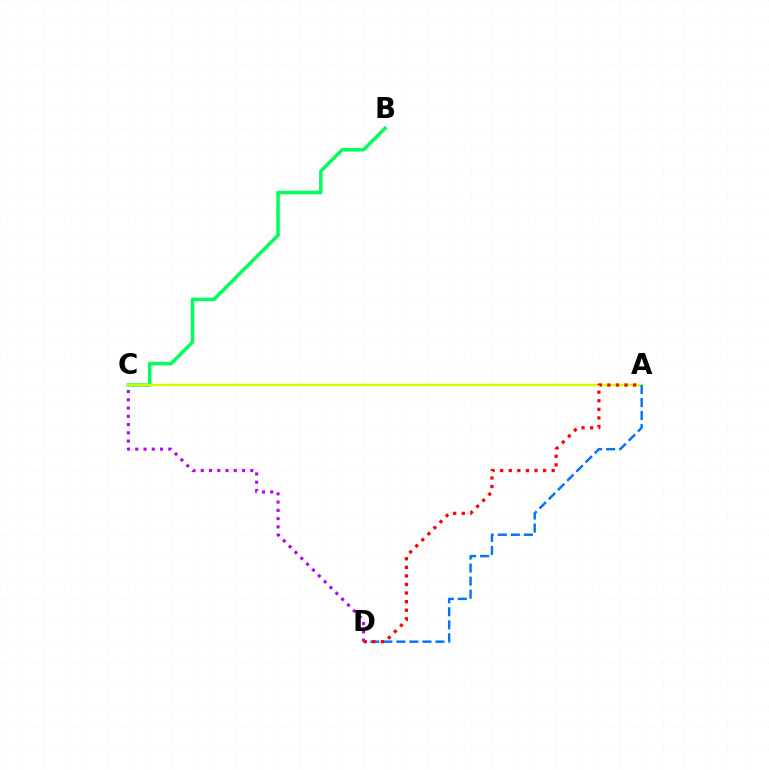{('B', 'C'): [{'color': '#00ff5c', 'line_style': 'solid', 'thickness': 2.53}], ('A', 'C'): [{'color': '#d1ff00', 'line_style': 'solid', 'thickness': 1.74}], ('A', 'D'): [{'color': '#0074ff', 'line_style': 'dashed', 'thickness': 1.77}, {'color': '#ff0000', 'line_style': 'dotted', 'thickness': 2.33}], ('C', 'D'): [{'color': '#b900ff', 'line_style': 'dotted', 'thickness': 2.24}]}